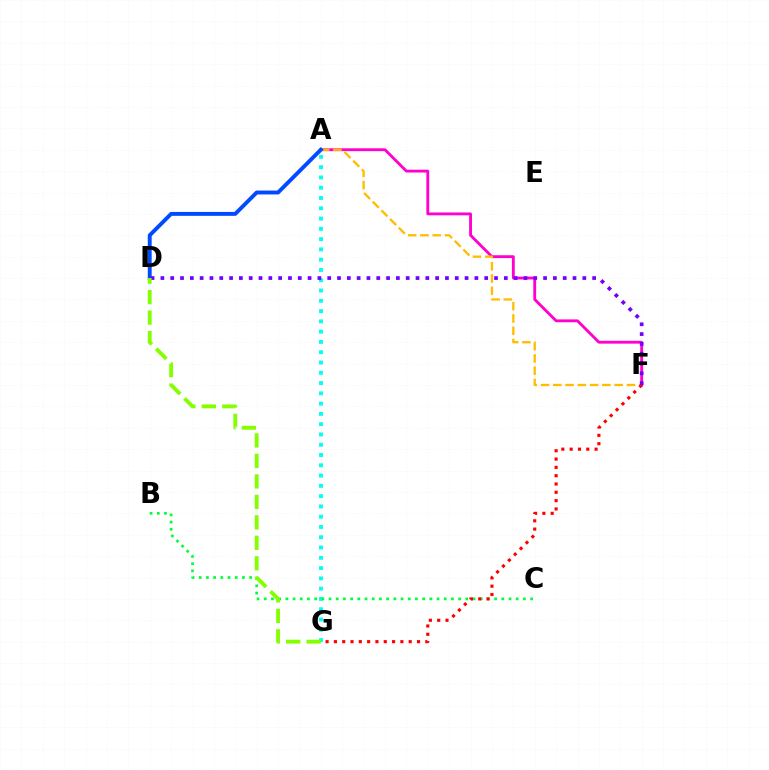{('A', 'F'): [{'color': '#ff00cf', 'line_style': 'solid', 'thickness': 2.05}, {'color': '#ffbd00', 'line_style': 'dashed', 'thickness': 1.67}], ('A', 'D'): [{'color': '#004bff', 'line_style': 'solid', 'thickness': 2.81}], ('A', 'G'): [{'color': '#00fff6', 'line_style': 'dotted', 'thickness': 2.79}], ('B', 'C'): [{'color': '#00ff39', 'line_style': 'dotted', 'thickness': 1.96}], ('F', 'G'): [{'color': '#ff0000', 'line_style': 'dotted', 'thickness': 2.26}], ('D', 'F'): [{'color': '#7200ff', 'line_style': 'dotted', 'thickness': 2.67}], ('D', 'G'): [{'color': '#84ff00', 'line_style': 'dashed', 'thickness': 2.78}]}